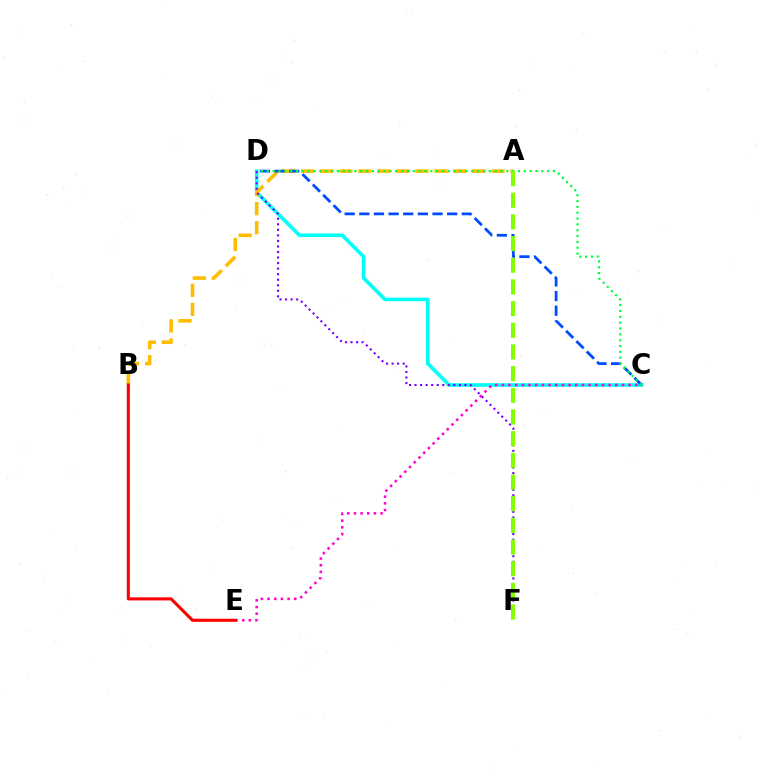{('C', 'D'): [{'color': '#00fff6', 'line_style': 'solid', 'thickness': 2.59}, {'color': '#004bff', 'line_style': 'dashed', 'thickness': 1.99}, {'color': '#00ff39', 'line_style': 'dotted', 'thickness': 1.59}], ('A', 'B'): [{'color': '#ffbd00', 'line_style': 'dashed', 'thickness': 2.59}], ('C', 'E'): [{'color': '#ff00cf', 'line_style': 'dotted', 'thickness': 1.81}], ('B', 'E'): [{'color': '#ff0000', 'line_style': 'solid', 'thickness': 2.22}], ('D', 'F'): [{'color': '#7200ff', 'line_style': 'dotted', 'thickness': 1.51}], ('A', 'F'): [{'color': '#84ff00', 'line_style': 'dashed', 'thickness': 2.94}]}